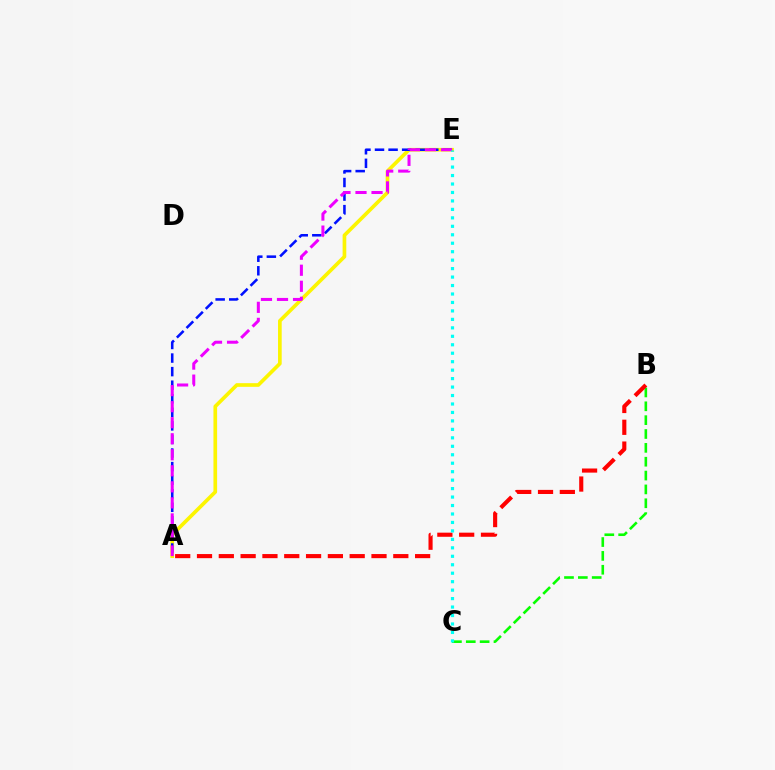{('A', 'E'): [{'color': '#fcf500', 'line_style': 'solid', 'thickness': 2.64}, {'color': '#0010ff', 'line_style': 'dashed', 'thickness': 1.84}, {'color': '#ee00ff', 'line_style': 'dashed', 'thickness': 2.18}], ('B', 'C'): [{'color': '#08ff00', 'line_style': 'dashed', 'thickness': 1.88}], ('A', 'B'): [{'color': '#ff0000', 'line_style': 'dashed', 'thickness': 2.96}], ('C', 'E'): [{'color': '#00fff6', 'line_style': 'dotted', 'thickness': 2.3}]}